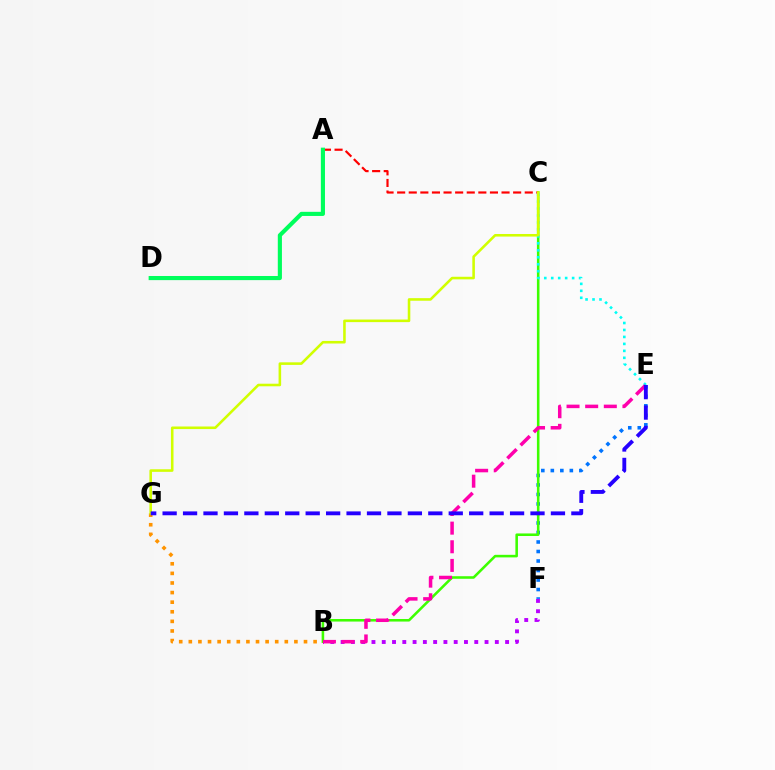{('E', 'F'): [{'color': '#0074ff', 'line_style': 'dotted', 'thickness': 2.58}], ('B', 'C'): [{'color': '#3dff00', 'line_style': 'solid', 'thickness': 1.85}], ('B', 'F'): [{'color': '#b900ff', 'line_style': 'dotted', 'thickness': 2.79}], ('C', 'E'): [{'color': '#00fff6', 'line_style': 'dotted', 'thickness': 1.89}], ('B', 'G'): [{'color': '#ff9400', 'line_style': 'dotted', 'thickness': 2.61}], ('B', 'E'): [{'color': '#ff00ac', 'line_style': 'dashed', 'thickness': 2.53}], ('A', 'C'): [{'color': '#ff0000', 'line_style': 'dashed', 'thickness': 1.58}], ('C', 'G'): [{'color': '#d1ff00', 'line_style': 'solid', 'thickness': 1.85}], ('E', 'G'): [{'color': '#2500ff', 'line_style': 'dashed', 'thickness': 2.78}], ('A', 'D'): [{'color': '#00ff5c', 'line_style': 'solid', 'thickness': 2.97}]}